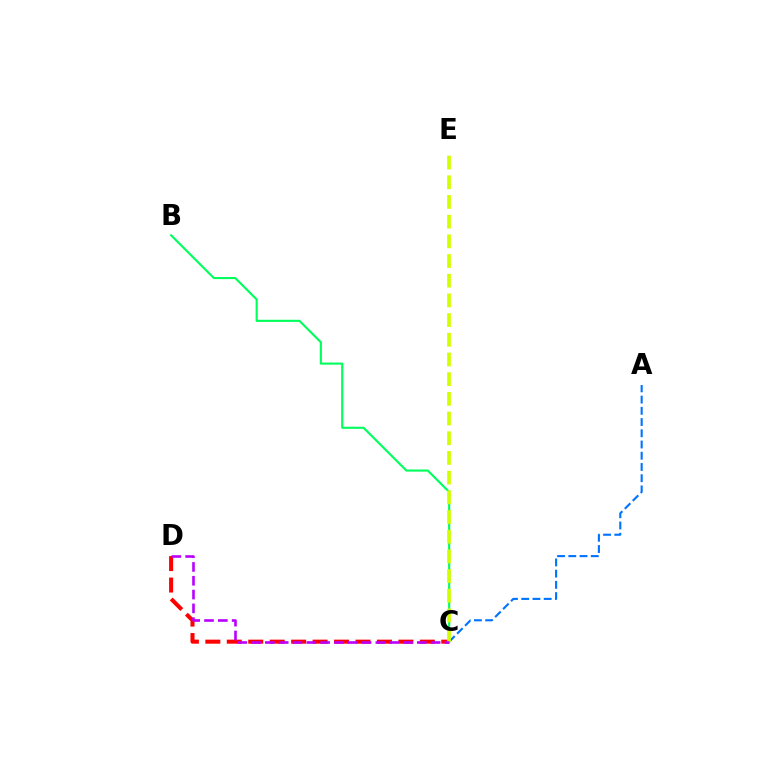{('A', 'C'): [{'color': '#0074ff', 'line_style': 'dashed', 'thickness': 1.53}], ('C', 'D'): [{'color': '#ff0000', 'line_style': 'dashed', 'thickness': 2.91}, {'color': '#b900ff', 'line_style': 'dashed', 'thickness': 1.88}], ('B', 'C'): [{'color': '#00ff5c', 'line_style': 'solid', 'thickness': 1.53}], ('C', 'E'): [{'color': '#d1ff00', 'line_style': 'dashed', 'thickness': 2.67}]}